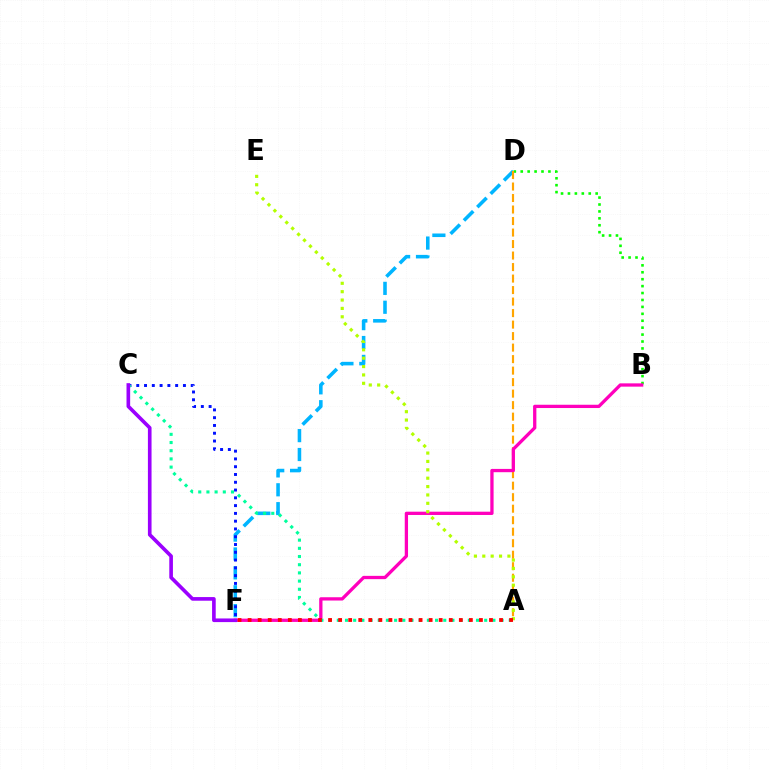{('B', 'D'): [{'color': '#08ff00', 'line_style': 'dotted', 'thickness': 1.88}], ('D', 'F'): [{'color': '#00b5ff', 'line_style': 'dashed', 'thickness': 2.57}], ('A', 'D'): [{'color': '#ffa500', 'line_style': 'dashed', 'thickness': 1.56}], ('B', 'F'): [{'color': '#ff00bd', 'line_style': 'solid', 'thickness': 2.37}], ('A', 'E'): [{'color': '#b3ff00', 'line_style': 'dotted', 'thickness': 2.28}], ('C', 'F'): [{'color': '#0010ff', 'line_style': 'dotted', 'thickness': 2.11}, {'color': '#9b00ff', 'line_style': 'solid', 'thickness': 2.62}], ('A', 'C'): [{'color': '#00ff9d', 'line_style': 'dotted', 'thickness': 2.23}], ('A', 'F'): [{'color': '#ff0000', 'line_style': 'dotted', 'thickness': 2.73}]}